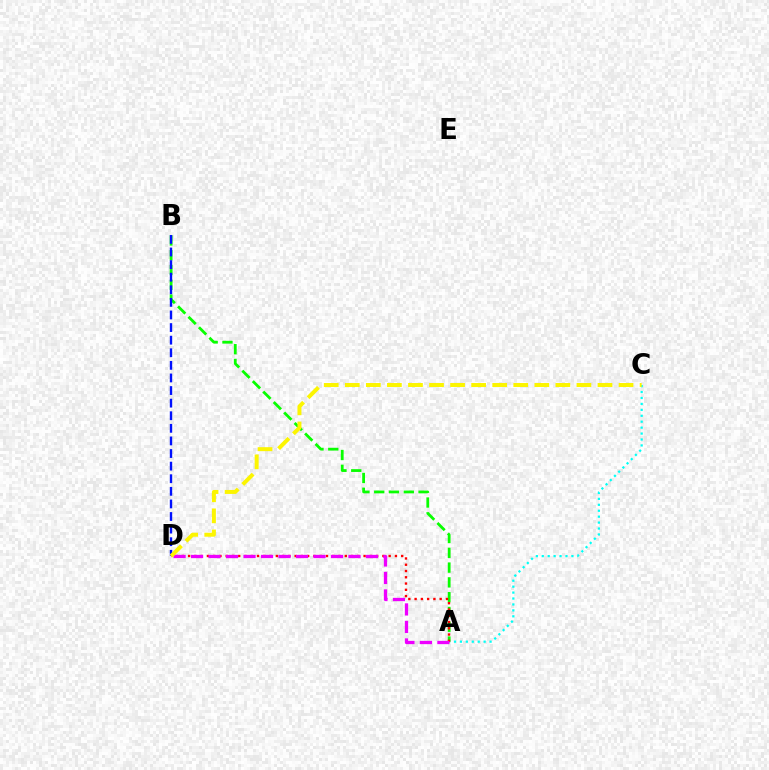{('A', 'B'): [{'color': '#08ff00', 'line_style': 'dashed', 'thickness': 2.01}], ('A', 'C'): [{'color': '#00fff6', 'line_style': 'dotted', 'thickness': 1.61}], ('A', 'D'): [{'color': '#ff0000', 'line_style': 'dotted', 'thickness': 1.7}, {'color': '#ee00ff', 'line_style': 'dashed', 'thickness': 2.38}], ('B', 'D'): [{'color': '#0010ff', 'line_style': 'dashed', 'thickness': 1.71}], ('C', 'D'): [{'color': '#fcf500', 'line_style': 'dashed', 'thickness': 2.86}]}